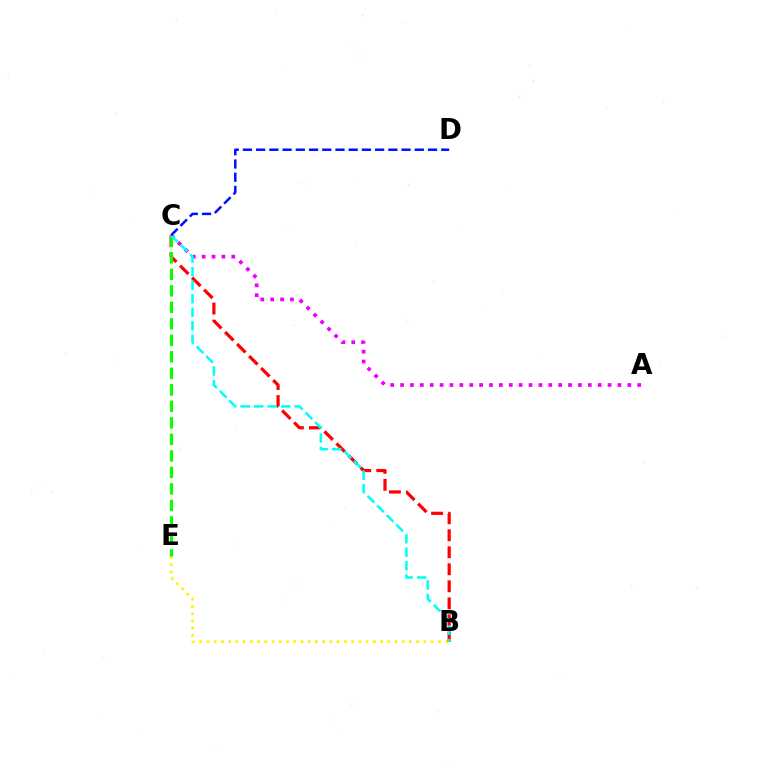{('A', 'C'): [{'color': '#ee00ff', 'line_style': 'dotted', 'thickness': 2.68}], ('B', 'E'): [{'color': '#fcf500', 'line_style': 'dotted', 'thickness': 1.97}], ('B', 'C'): [{'color': '#ff0000', 'line_style': 'dashed', 'thickness': 2.31}, {'color': '#00fff6', 'line_style': 'dashed', 'thickness': 1.84}], ('C', 'E'): [{'color': '#08ff00', 'line_style': 'dashed', 'thickness': 2.24}], ('C', 'D'): [{'color': '#0010ff', 'line_style': 'dashed', 'thickness': 1.8}]}